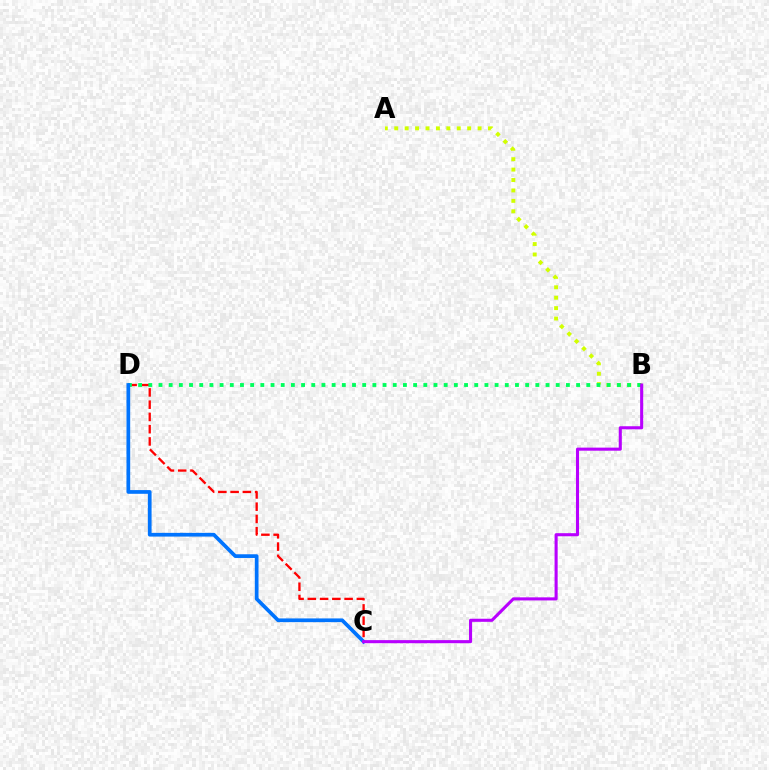{('C', 'D'): [{'color': '#ff0000', 'line_style': 'dashed', 'thickness': 1.67}, {'color': '#0074ff', 'line_style': 'solid', 'thickness': 2.67}], ('A', 'B'): [{'color': '#d1ff00', 'line_style': 'dotted', 'thickness': 2.83}], ('B', 'D'): [{'color': '#00ff5c', 'line_style': 'dotted', 'thickness': 2.77}], ('B', 'C'): [{'color': '#b900ff', 'line_style': 'solid', 'thickness': 2.22}]}